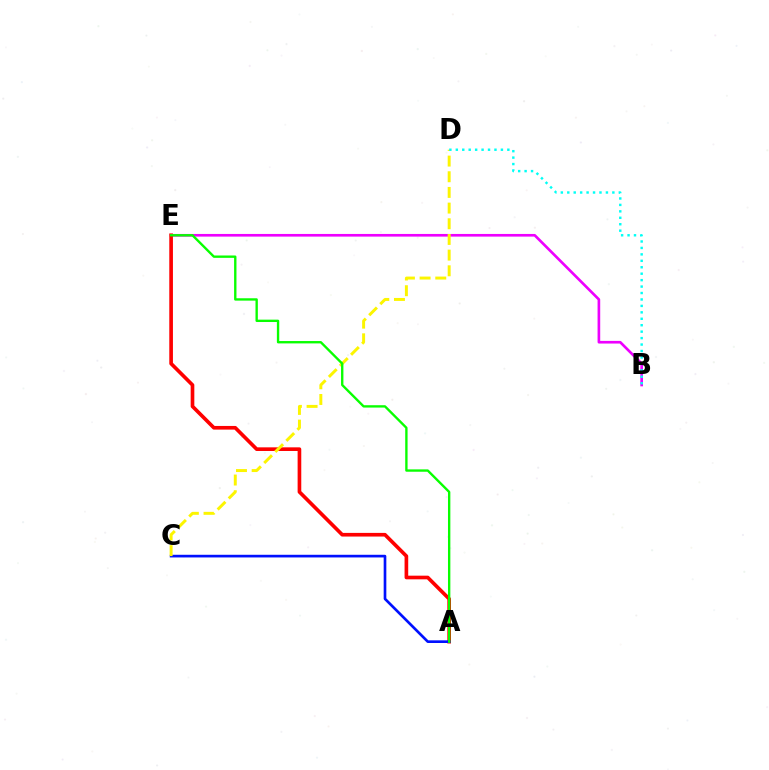{('B', 'E'): [{'color': '#ee00ff', 'line_style': 'solid', 'thickness': 1.91}], ('A', 'E'): [{'color': '#ff0000', 'line_style': 'solid', 'thickness': 2.63}, {'color': '#08ff00', 'line_style': 'solid', 'thickness': 1.7}], ('A', 'C'): [{'color': '#0010ff', 'line_style': 'solid', 'thickness': 1.92}], ('C', 'D'): [{'color': '#fcf500', 'line_style': 'dashed', 'thickness': 2.13}], ('B', 'D'): [{'color': '#00fff6', 'line_style': 'dotted', 'thickness': 1.75}]}